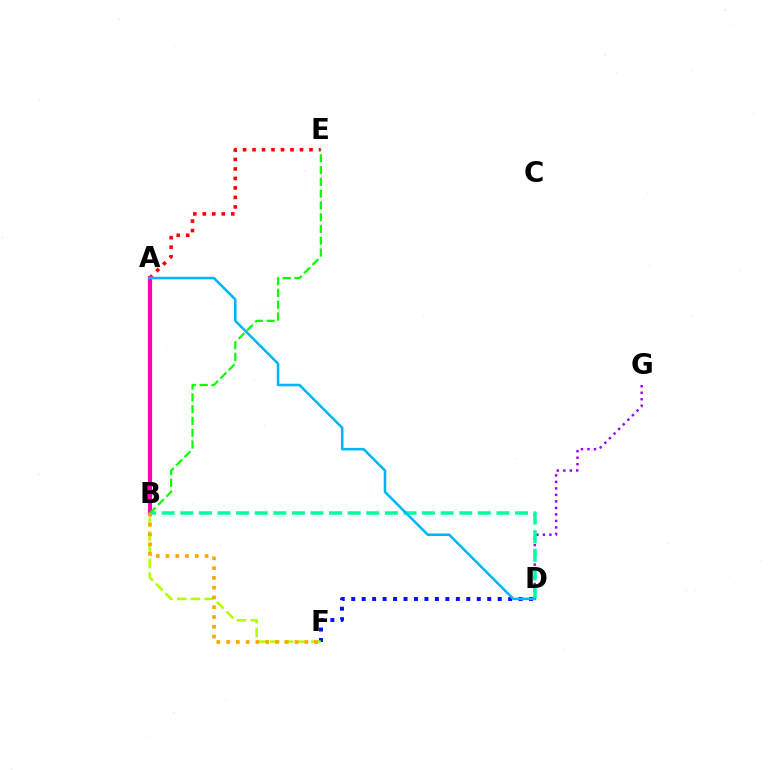{('D', 'G'): [{'color': '#9b00ff', 'line_style': 'dotted', 'thickness': 1.77}], ('D', 'F'): [{'color': '#0010ff', 'line_style': 'dotted', 'thickness': 2.84}], ('A', 'E'): [{'color': '#ff0000', 'line_style': 'dotted', 'thickness': 2.58}], ('B', 'F'): [{'color': '#b3ff00', 'line_style': 'dashed', 'thickness': 1.86}, {'color': '#ffa500', 'line_style': 'dotted', 'thickness': 2.66}], ('A', 'B'): [{'color': '#ff00bd', 'line_style': 'solid', 'thickness': 2.99}], ('B', 'D'): [{'color': '#00ff9d', 'line_style': 'dashed', 'thickness': 2.53}], ('B', 'E'): [{'color': '#08ff00', 'line_style': 'dashed', 'thickness': 1.6}], ('A', 'D'): [{'color': '#00b5ff', 'line_style': 'solid', 'thickness': 1.83}]}